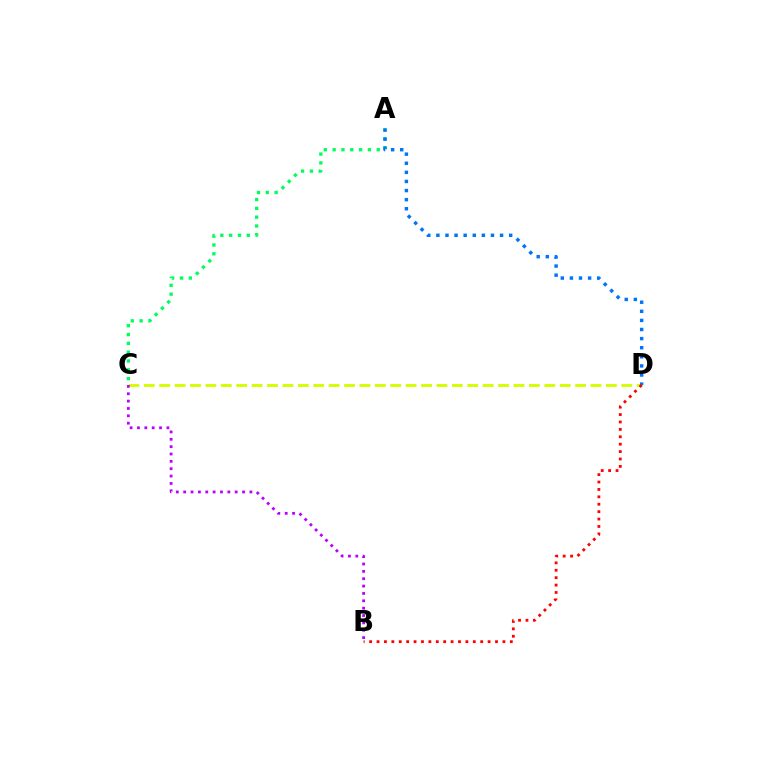{('C', 'D'): [{'color': '#d1ff00', 'line_style': 'dashed', 'thickness': 2.09}], ('A', 'C'): [{'color': '#00ff5c', 'line_style': 'dotted', 'thickness': 2.4}], ('A', 'D'): [{'color': '#0074ff', 'line_style': 'dotted', 'thickness': 2.47}], ('B', 'D'): [{'color': '#ff0000', 'line_style': 'dotted', 'thickness': 2.01}], ('B', 'C'): [{'color': '#b900ff', 'line_style': 'dotted', 'thickness': 2.0}]}